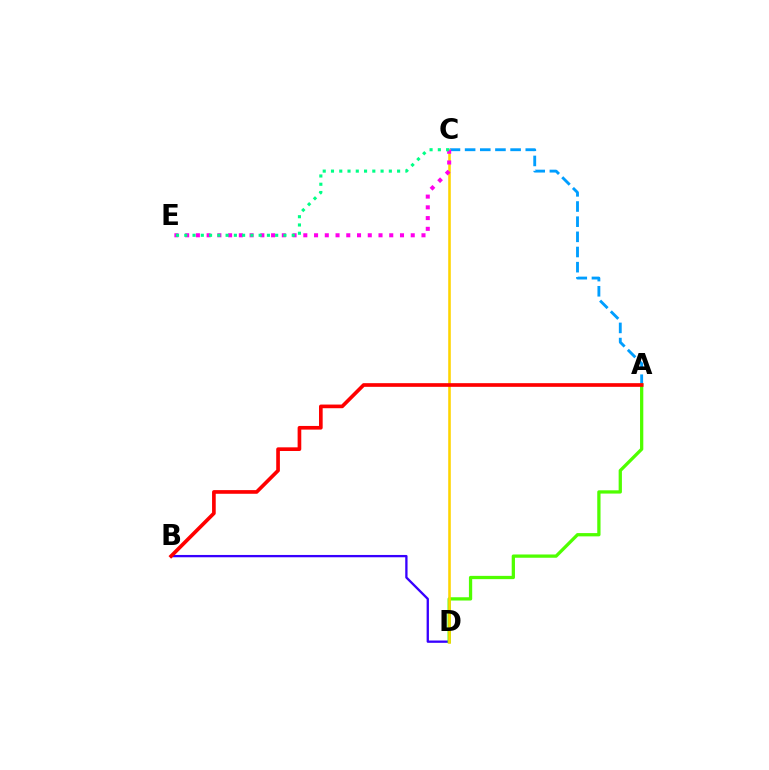{('A', 'C'): [{'color': '#009eff', 'line_style': 'dashed', 'thickness': 2.06}], ('B', 'D'): [{'color': '#3700ff', 'line_style': 'solid', 'thickness': 1.66}], ('A', 'D'): [{'color': '#4fff00', 'line_style': 'solid', 'thickness': 2.36}], ('C', 'D'): [{'color': '#ffd500', 'line_style': 'solid', 'thickness': 1.85}], ('C', 'E'): [{'color': '#ff00ed', 'line_style': 'dotted', 'thickness': 2.92}, {'color': '#00ff86', 'line_style': 'dotted', 'thickness': 2.25}], ('A', 'B'): [{'color': '#ff0000', 'line_style': 'solid', 'thickness': 2.64}]}